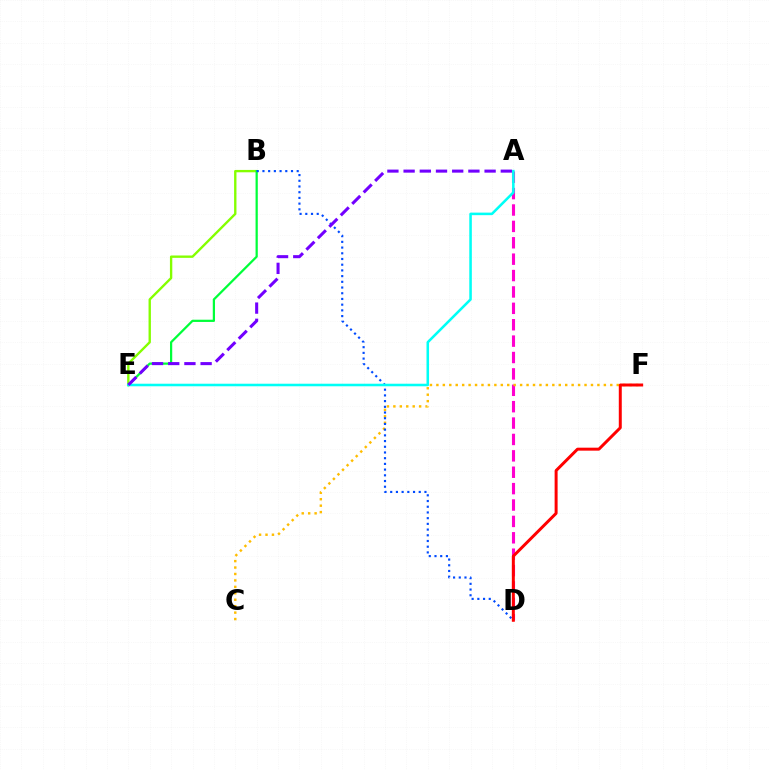{('A', 'D'): [{'color': '#ff00cf', 'line_style': 'dashed', 'thickness': 2.23}], ('C', 'F'): [{'color': '#ffbd00', 'line_style': 'dotted', 'thickness': 1.75}], ('B', 'E'): [{'color': '#84ff00', 'line_style': 'solid', 'thickness': 1.7}, {'color': '#00ff39', 'line_style': 'solid', 'thickness': 1.61}], ('B', 'D'): [{'color': '#004bff', 'line_style': 'dotted', 'thickness': 1.55}], ('A', 'E'): [{'color': '#00fff6', 'line_style': 'solid', 'thickness': 1.84}, {'color': '#7200ff', 'line_style': 'dashed', 'thickness': 2.2}], ('D', 'F'): [{'color': '#ff0000', 'line_style': 'solid', 'thickness': 2.14}]}